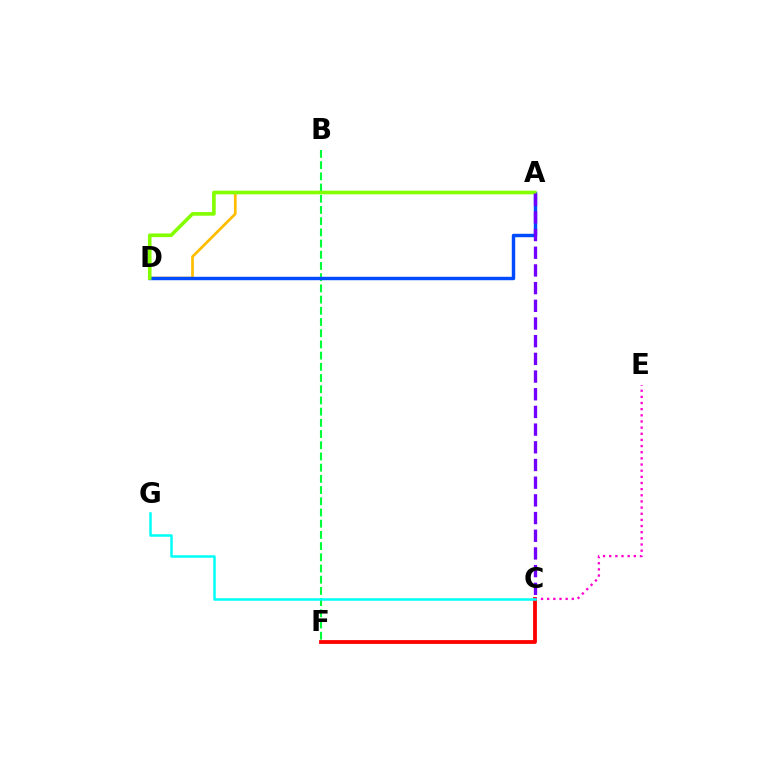{('A', 'D'): [{'color': '#ffbd00', 'line_style': 'solid', 'thickness': 1.95}, {'color': '#004bff', 'line_style': 'solid', 'thickness': 2.46}, {'color': '#84ff00', 'line_style': 'solid', 'thickness': 2.61}], ('C', 'F'): [{'color': '#ff0000', 'line_style': 'solid', 'thickness': 2.74}], ('B', 'F'): [{'color': '#00ff39', 'line_style': 'dashed', 'thickness': 1.52}], ('C', 'E'): [{'color': '#ff00cf', 'line_style': 'dotted', 'thickness': 1.67}], ('A', 'C'): [{'color': '#7200ff', 'line_style': 'dashed', 'thickness': 2.4}], ('C', 'G'): [{'color': '#00fff6', 'line_style': 'solid', 'thickness': 1.8}]}